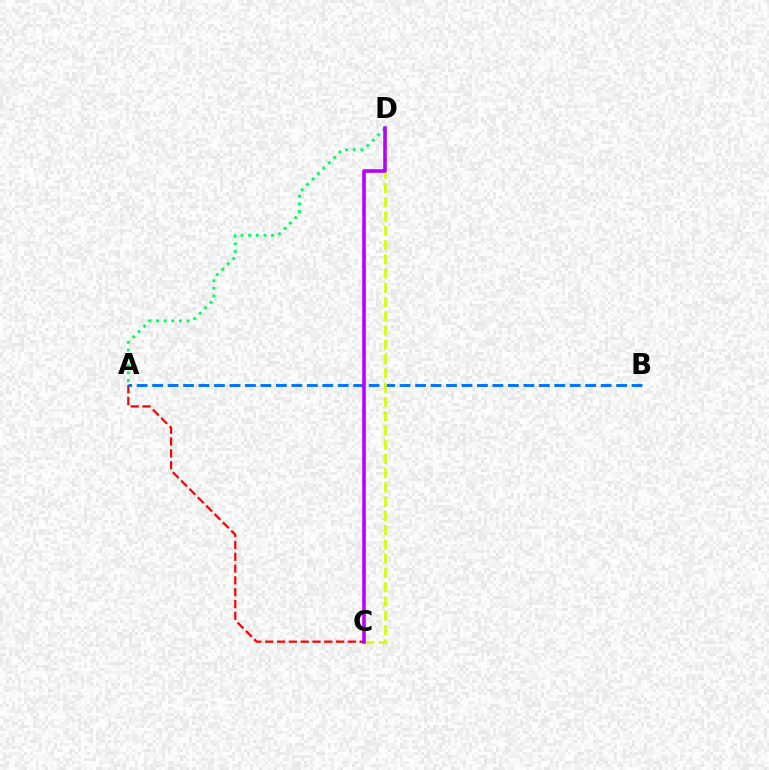{('A', 'C'): [{'color': '#ff0000', 'line_style': 'dashed', 'thickness': 1.6}], ('A', 'D'): [{'color': '#00ff5c', 'line_style': 'dotted', 'thickness': 2.07}], ('A', 'B'): [{'color': '#0074ff', 'line_style': 'dashed', 'thickness': 2.1}], ('C', 'D'): [{'color': '#d1ff00', 'line_style': 'dashed', 'thickness': 1.94}, {'color': '#b900ff', 'line_style': 'solid', 'thickness': 2.56}]}